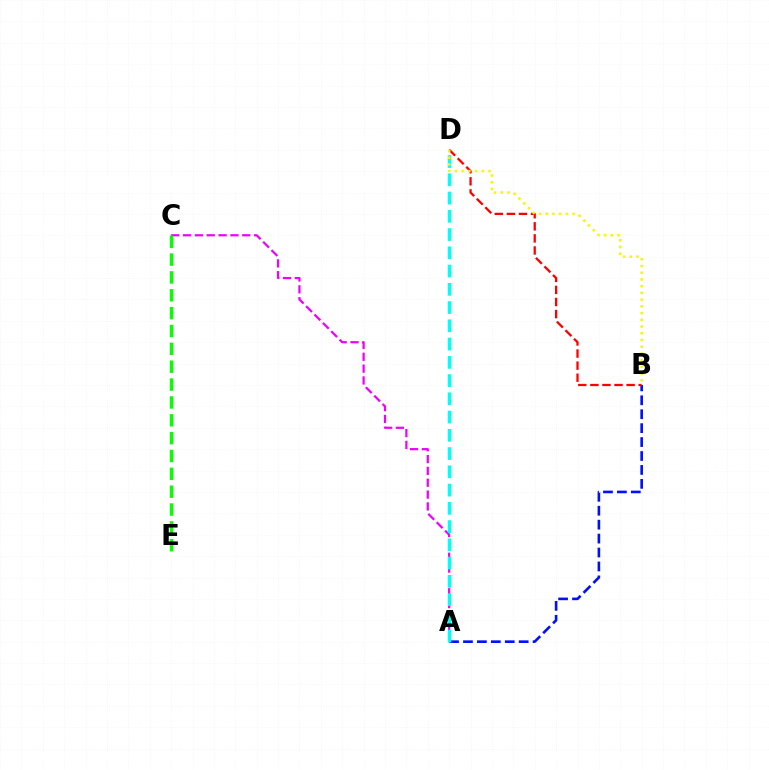{('A', 'B'): [{'color': '#0010ff', 'line_style': 'dashed', 'thickness': 1.89}], ('A', 'C'): [{'color': '#ee00ff', 'line_style': 'dashed', 'thickness': 1.61}], ('C', 'E'): [{'color': '#08ff00', 'line_style': 'dashed', 'thickness': 2.43}], ('A', 'D'): [{'color': '#00fff6', 'line_style': 'dashed', 'thickness': 2.48}], ('B', 'D'): [{'color': '#ff0000', 'line_style': 'dashed', 'thickness': 1.64}, {'color': '#fcf500', 'line_style': 'dotted', 'thickness': 1.83}]}